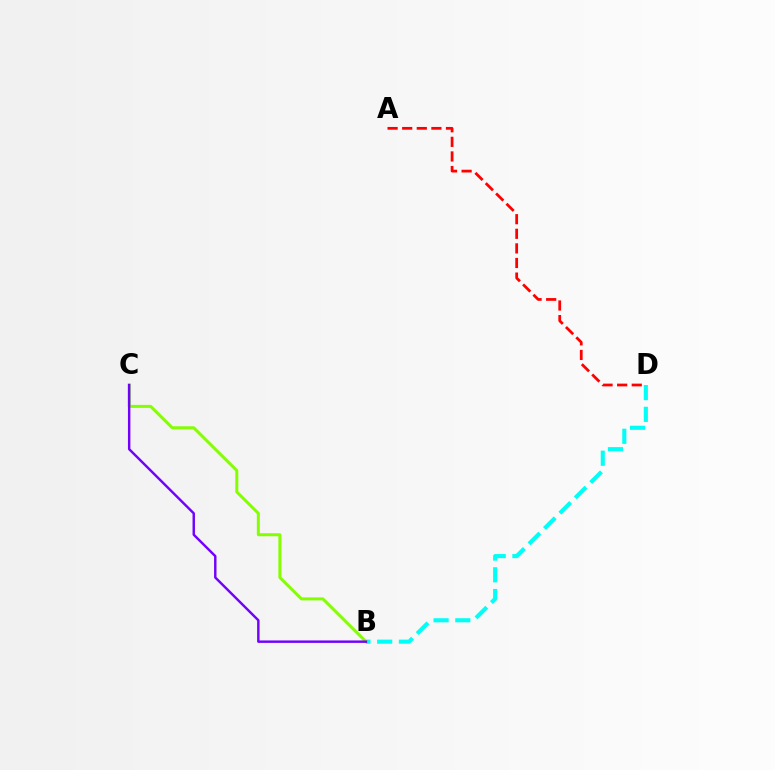{('B', 'D'): [{'color': '#00fff6', 'line_style': 'dashed', 'thickness': 2.95}], ('B', 'C'): [{'color': '#84ff00', 'line_style': 'solid', 'thickness': 2.16}, {'color': '#7200ff', 'line_style': 'solid', 'thickness': 1.75}], ('A', 'D'): [{'color': '#ff0000', 'line_style': 'dashed', 'thickness': 1.98}]}